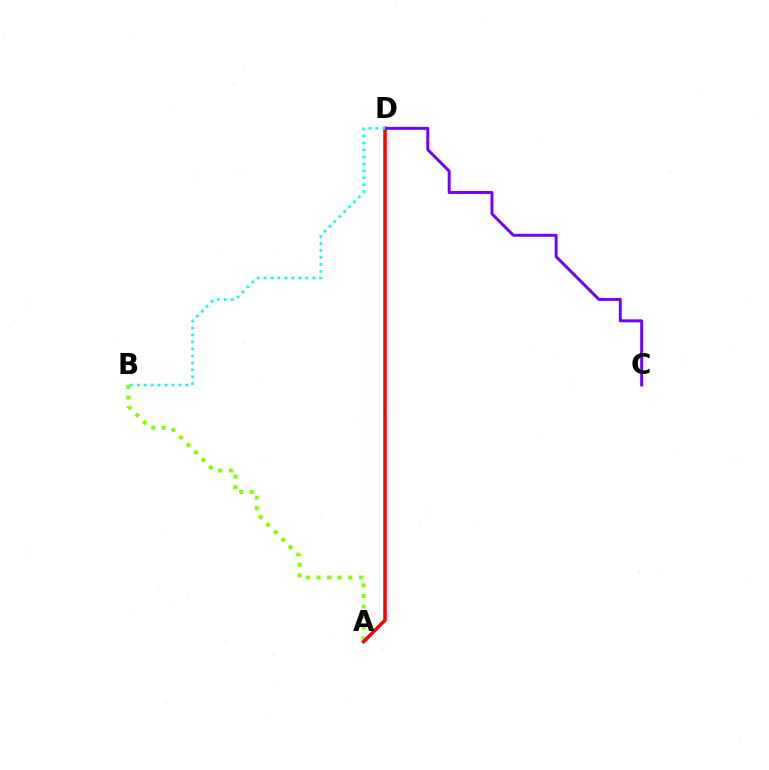{('A', 'B'): [{'color': '#84ff00', 'line_style': 'dotted', 'thickness': 2.88}], ('A', 'D'): [{'color': '#ff0000', 'line_style': 'solid', 'thickness': 2.52}], ('C', 'D'): [{'color': '#7200ff', 'line_style': 'solid', 'thickness': 2.12}], ('B', 'D'): [{'color': '#00fff6', 'line_style': 'dotted', 'thickness': 1.89}]}